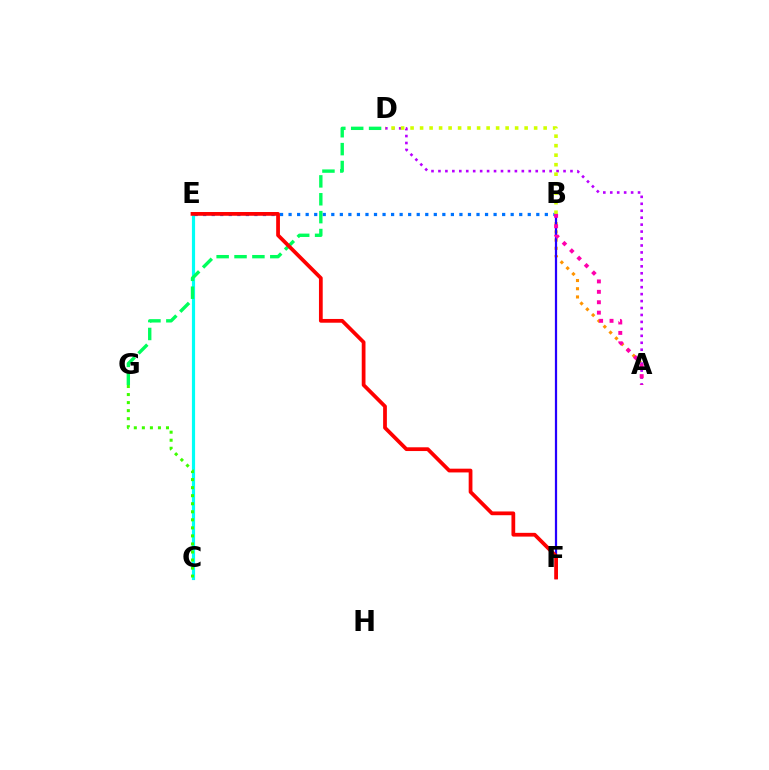{('A', 'B'): [{'color': '#ff9400', 'line_style': 'dotted', 'thickness': 2.23}, {'color': '#ff00ac', 'line_style': 'dotted', 'thickness': 2.83}], ('B', 'F'): [{'color': '#2500ff', 'line_style': 'solid', 'thickness': 1.61}], ('C', 'E'): [{'color': '#00fff6', 'line_style': 'solid', 'thickness': 2.28}], ('C', 'G'): [{'color': '#3dff00', 'line_style': 'dotted', 'thickness': 2.18}], ('B', 'E'): [{'color': '#0074ff', 'line_style': 'dotted', 'thickness': 2.32}], ('A', 'D'): [{'color': '#b900ff', 'line_style': 'dotted', 'thickness': 1.89}], ('D', 'G'): [{'color': '#00ff5c', 'line_style': 'dashed', 'thickness': 2.43}], ('E', 'F'): [{'color': '#ff0000', 'line_style': 'solid', 'thickness': 2.7}], ('B', 'D'): [{'color': '#d1ff00', 'line_style': 'dotted', 'thickness': 2.58}]}